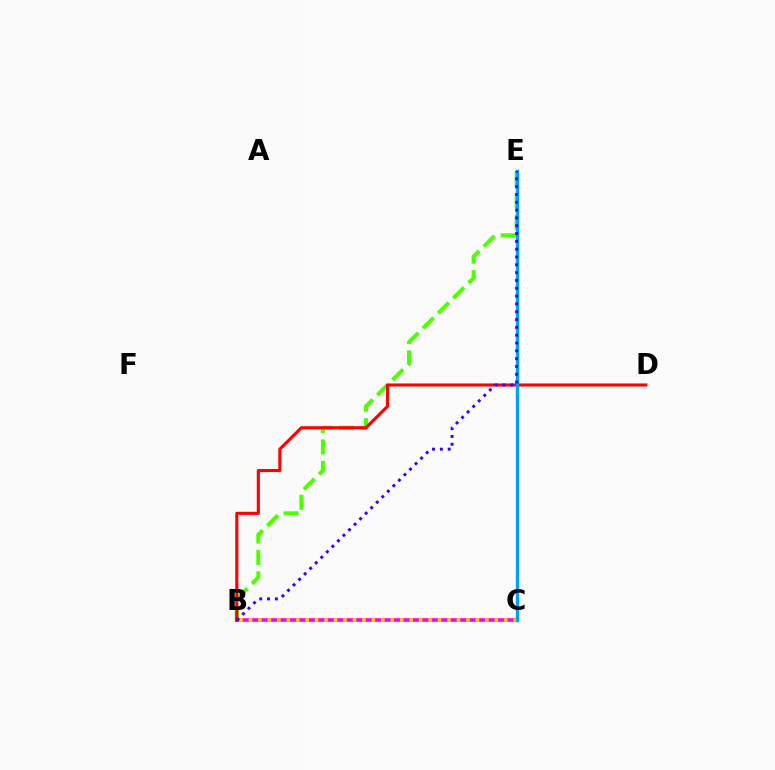{('B', 'E'): [{'color': '#4fff00', 'line_style': 'dashed', 'thickness': 2.91}, {'color': '#3700ff', 'line_style': 'dotted', 'thickness': 2.12}], ('B', 'C'): [{'color': '#00ff86', 'line_style': 'solid', 'thickness': 1.62}, {'color': '#ff00ed', 'line_style': 'solid', 'thickness': 2.61}, {'color': '#ffd500', 'line_style': 'dotted', 'thickness': 2.57}], ('B', 'D'): [{'color': '#ff0000', 'line_style': 'solid', 'thickness': 2.23}], ('C', 'E'): [{'color': '#009eff', 'line_style': 'solid', 'thickness': 2.41}]}